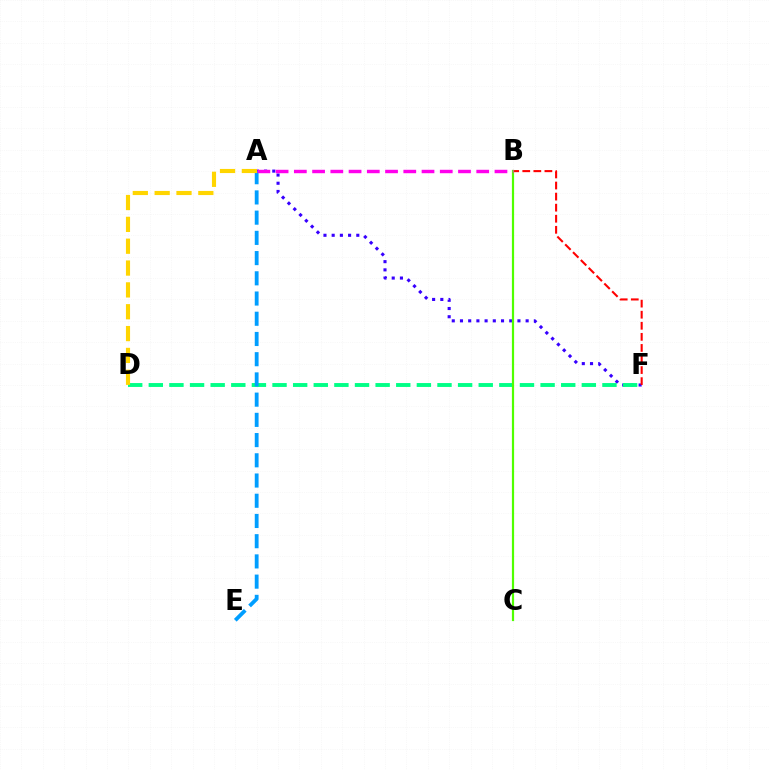{('A', 'F'): [{'color': '#3700ff', 'line_style': 'dotted', 'thickness': 2.23}], ('D', 'F'): [{'color': '#00ff86', 'line_style': 'dashed', 'thickness': 2.8}], ('A', 'E'): [{'color': '#009eff', 'line_style': 'dashed', 'thickness': 2.75}], ('B', 'F'): [{'color': '#ff0000', 'line_style': 'dashed', 'thickness': 1.5}], ('B', 'C'): [{'color': '#4fff00', 'line_style': 'solid', 'thickness': 1.59}], ('A', 'B'): [{'color': '#ff00ed', 'line_style': 'dashed', 'thickness': 2.48}], ('A', 'D'): [{'color': '#ffd500', 'line_style': 'dashed', 'thickness': 2.97}]}